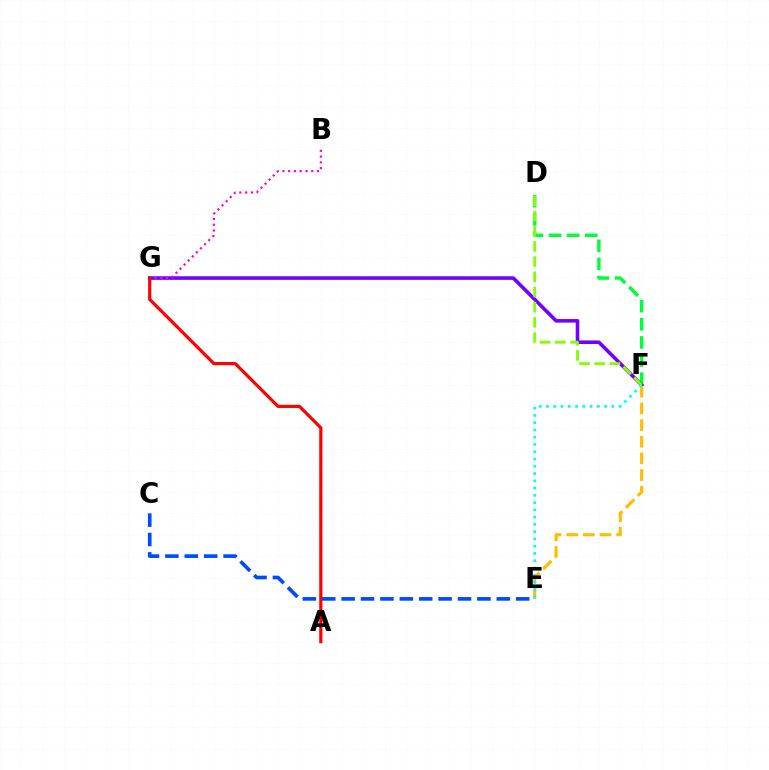{('D', 'F'): [{'color': '#00ff39', 'line_style': 'dashed', 'thickness': 2.46}, {'color': '#84ff00', 'line_style': 'dashed', 'thickness': 2.06}], ('F', 'G'): [{'color': '#7200ff', 'line_style': 'solid', 'thickness': 2.58}], ('B', 'G'): [{'color': '#ff00cf', 'line_style': 'dotted', 'thickness': 1.57}], ('A', 'G'): [{'color': '#ff0000', 'line_style': 'solid', 'thickness': 2.29}], ('E', 'F'): [{'color': '#ffbd00', 'line_style': 'dashed', 'thickness': 2.26}, {'color': '#00fff6', 'line_style': 'dotted', 'thickness': 1.97}], ('C', 'E'): [{'color': '#004bff', 'line_style': 'dashed', 'thickness': 2.63}]}